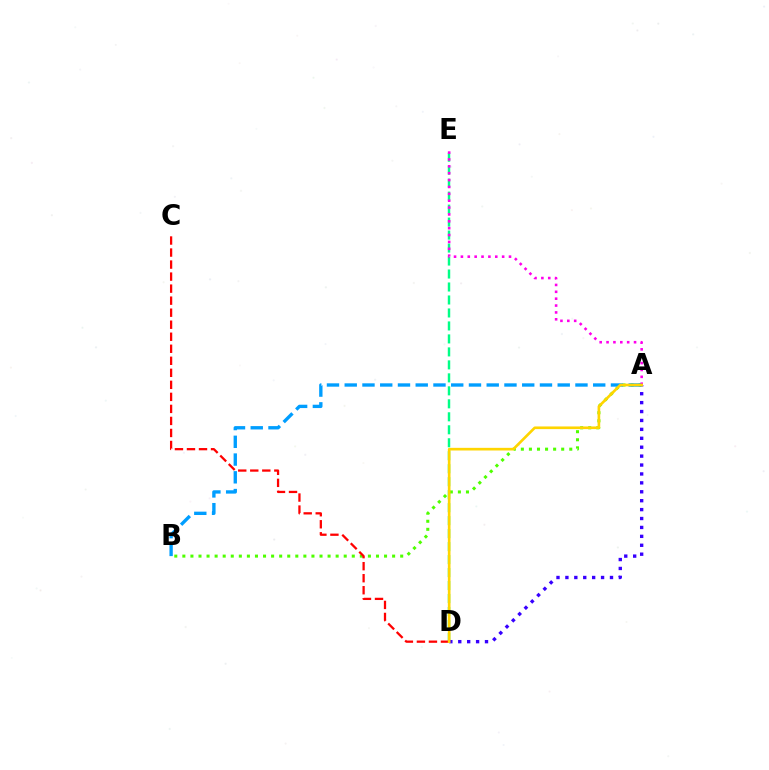{('D', 'E'): [{'color': '#00ff86', 'line_style': 'dashed', 'thickness': 1.76}], ('A', 'D'): [{'color': '#3700ff', 'line_style': 'dotted', 'thickness': 2.42}, {'color': '#ffd500', 'line_style': 'solid', 'thickness': 1.91}], ('A', 'B'): [{'color': '#4fff00', 'line_style': 'dotted', 'thickness': 2.19}, {'color': '#009eff', 'line_style': 'dashed', 'thickness': 2.41}], ('C', 'D'): [{'color': '#ff0000', 'line_style': 'dashed', 'thickness': 1.63}], ('A', 'E'): [{'color': '#ff00ed', 'line_style': 'dotted', 'thickness': 1.87}]}